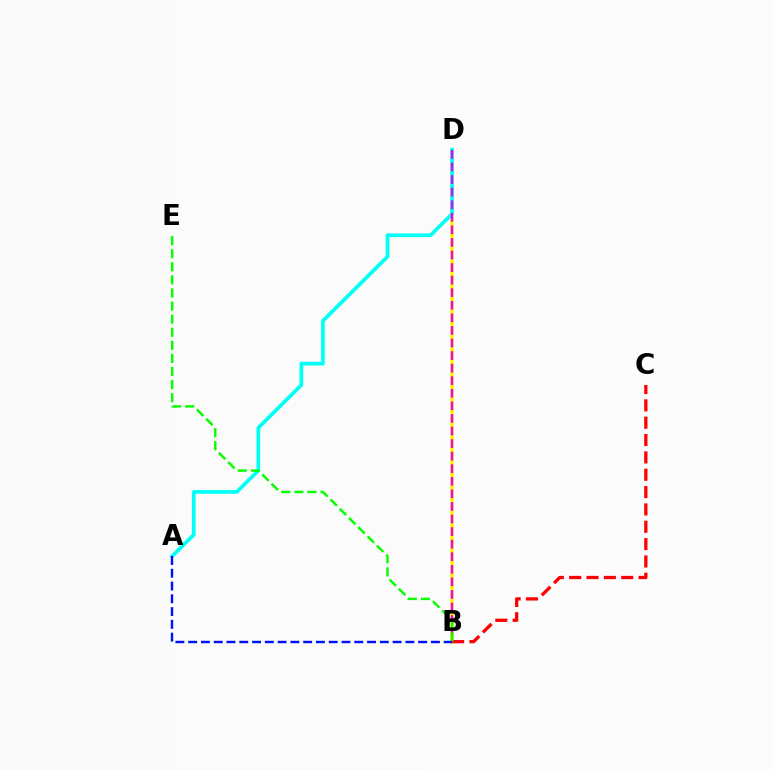{('B', 'D'): [{'color': '#fcf500', 'line_style': 'solid', 'thickness': 2.52}, {'color': '#ee00ff', 'line_style': 'dashed', 'thickness': 1.71}], ('A', 'D'): [{'color': '#00fff6', 'line_style': 'solid', 'thickness': 2.66}], ('B', 'C'): [{'color': '#ff0000', 'line_style': 'dashed', 'thickness': 2.36}], ('B', 'E'): [{'color': '#08ff00', 'line_style': 'dashed', 'thickness': 1.78}], ('A', 'B'): [{'color': '#0010ff', 'line_style': 'dashed', 'thickness': 1.74}]}